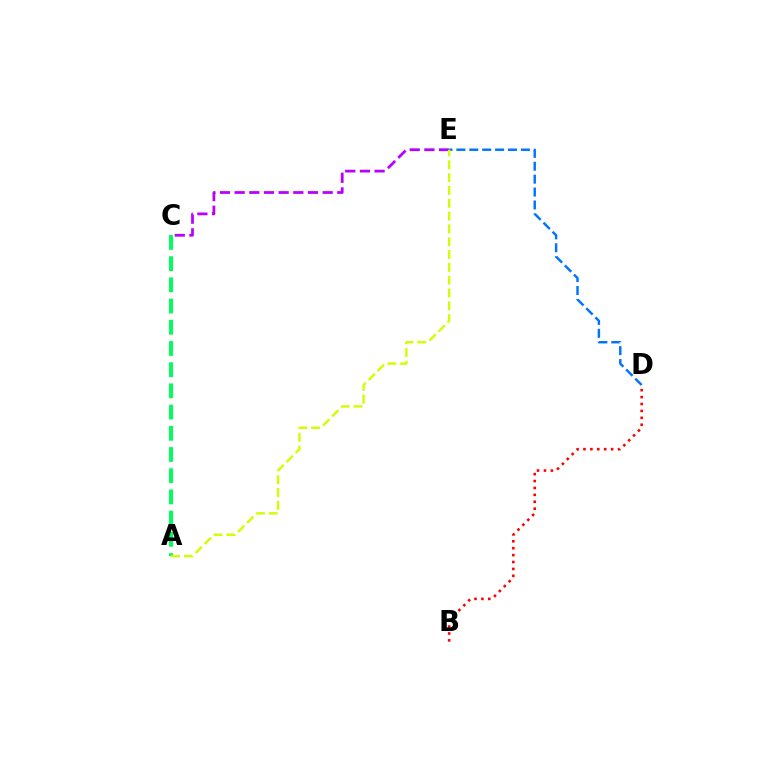{('A', 'C'): [{'color': '#00ff5c', 'line_style': 'dashed', 'thickness': 2.88}], ('B', 'D'): [{'color': '#ff0000', 'line_style': 'dotted', 'thickness': 1.88}], ('D', 'E'): [{'color': '#0074ff', 'line_style': 'dashed', 'thickness': 1.75}], ('C', 'E'): [{'color': '#b900ff', 'line_style': 'dashed', 'thickness': 1.99}], ('A', 'E'): [{'color': '#d1ff00', 'line_style': 'dashed', 'thickness': 1.74}]}